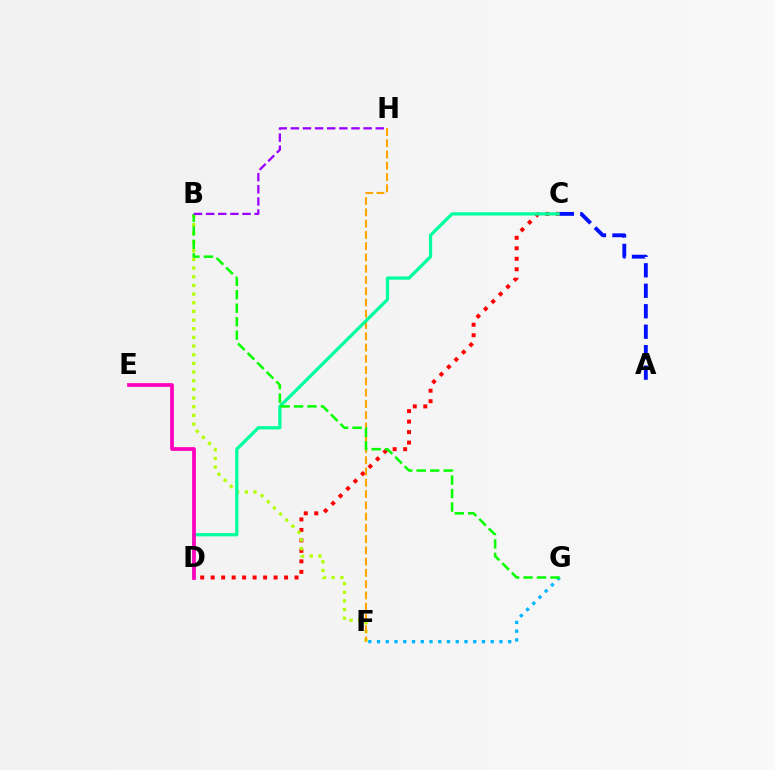{('C', 'D'): [{'color': '#ff0000', 'line_style': 'dotted', 'thickness': 2.85}, {'color': '#00ff9d', 'line_style': 'solid', 'thickness': 2.34}], ('B', 'F'): [{'color': '#b3ff00', 'line_style': 'dotted', 'thickness': 2.35}], ('F', 'H'): [{'color': '#ffa500', 'line_style': 'dashed', 'thickness': 1.53}], ('F', 'G'): [{'color': '#00b5ff', 'line_style': 'dotted', 'thickness': 2.38}], ('A', 'C'): [{'color': '#0010ff', 'line_style': 'dashed', 'thickness': 2.78}], ('B', 'G'): [{'color': '#08ff00', 'line_style': 'dashed', 'thickness': 1.83}], ('D', 'E'): [{'color': '#ff00bd', 'line_style': 'solid', 'thickness': 2.7}], ('B', 'H'): [{'color': '#9b00ff', 'line_style': 'dashed', 'thickness': 1.65}]}